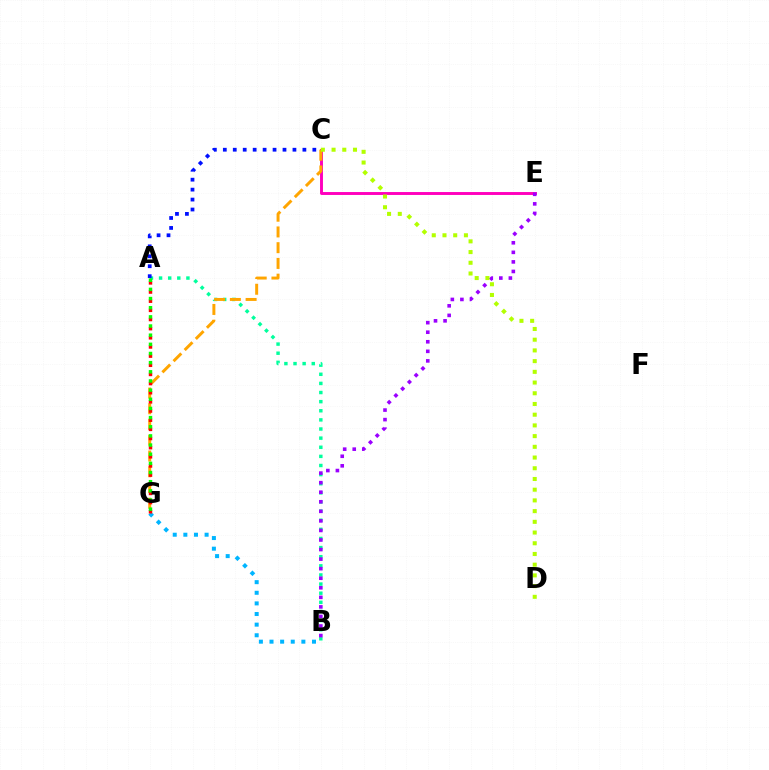{('B', 'G'): [{'color': '#00b5ff', 'line_style': 'dotted', 'thickness': 2.89}], ('A', 'B'): [{'color': '#00ff9d', 'line_style': 'dotted', 'thickness': 2.48}], ('C', 'E'): [{'color': '#ff00bd', 'line_style': 'solid', 'thickness': 2.1}], ('B', 'E'): [{'color': '#9b00ff', 'line_style': 'dotted', 'thickness': 2.6}], ('C', 'G'): [{'color': '#ffa500', 'line_style': 'dashed', 'thickness': 2.14}], ('C', 'D'): [{'color': '#b3ff00', 'line_style': 'dotted', 'thickness': 2.91}], ('A', 'C'): [{'color': '#0010ff', 'line_style': 'dotted', 'thickness': 2.7}], ('A', 'G'): [{'color': '#ff0000', 'line_style': 'dotted', 'thickness': 2.49}, {'color': '#08ff00', 'line_style': 'dotted', 'thickness': 2.49}]}